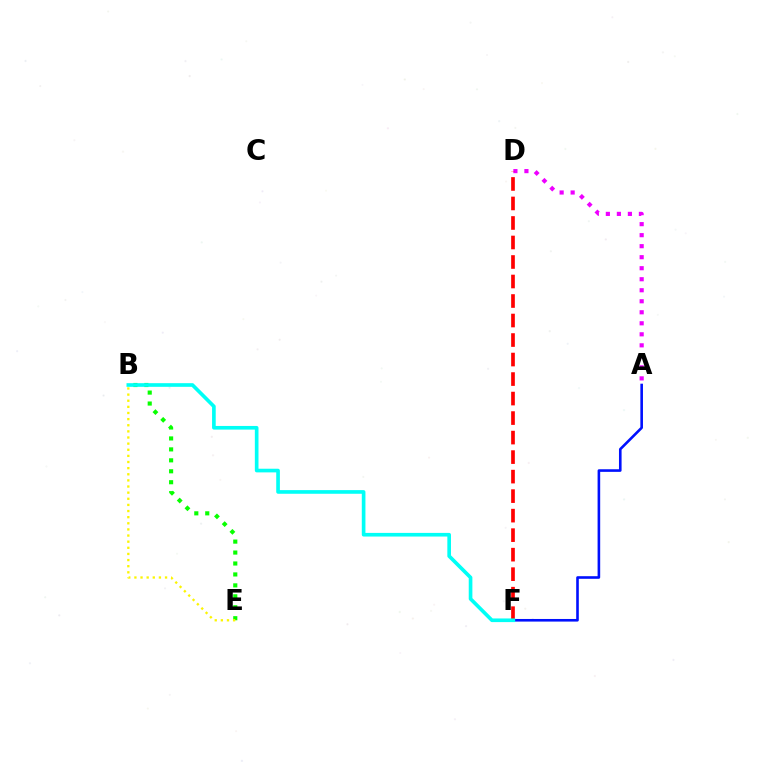{('A', 'D'): [{'color': '#ee00ff', 'line_style': 'dotted', 'thickness': 2.99}], ('D', 'F'): [{'color': '#ff0000', 'line_style': 'dashed', 'thickness': 2.65}], ('B', 'E'): [{'color': '#08ff00', 'line_style': 'dotted', 'thickness': 2.97}, {'color': '#fcf500', 'line_style': 'dotted', 'thickness': 1.66}], ('A', 'F'): [{'color': '#0010ff', 'line_style': 'solid', 'thickness': 1.88}], ('B', 'F'): [{'color': '#00fff6', 'line_style': 'solid', 'thickness': 2.63}]}